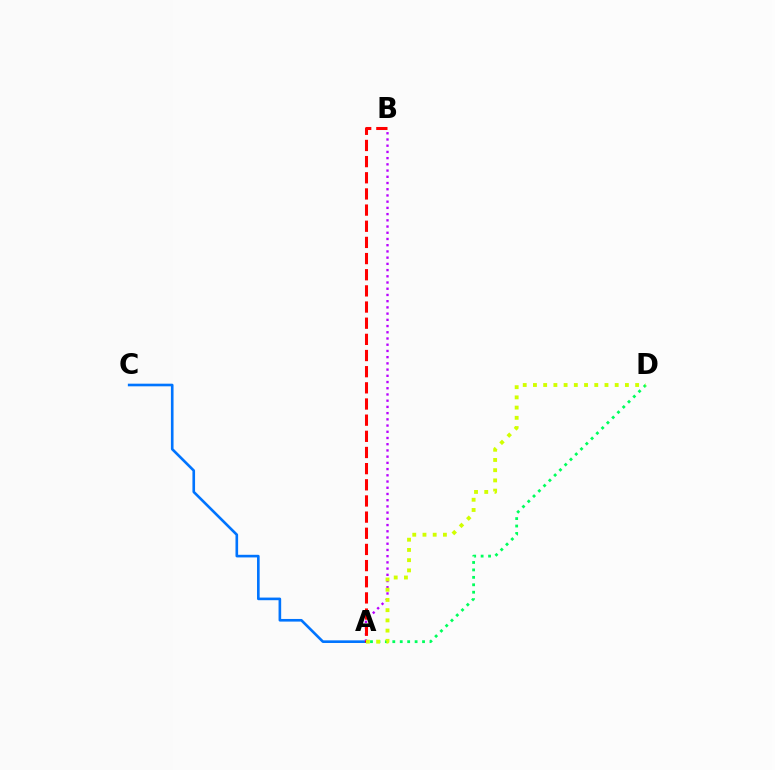{('A', 'D'): [{'color': '#00ff5c', 'line_style': 'dotted', 'thickness': 2.02}, {'color': '#d1ff00', 'line_style': 'dotted', 'thickness': 2.78}], ('A', 'C'): [{'color': '#0074ff', 'line_style': 'solid', 'thickness': 1.9}], ('A', 'B'): [{'color': '#b900ff', 'line_style': 'dotted', 'thickness': 1.69}, {'color': '#ff0000', 'line_style': 'dashed', 'thickness': 2.2}]}